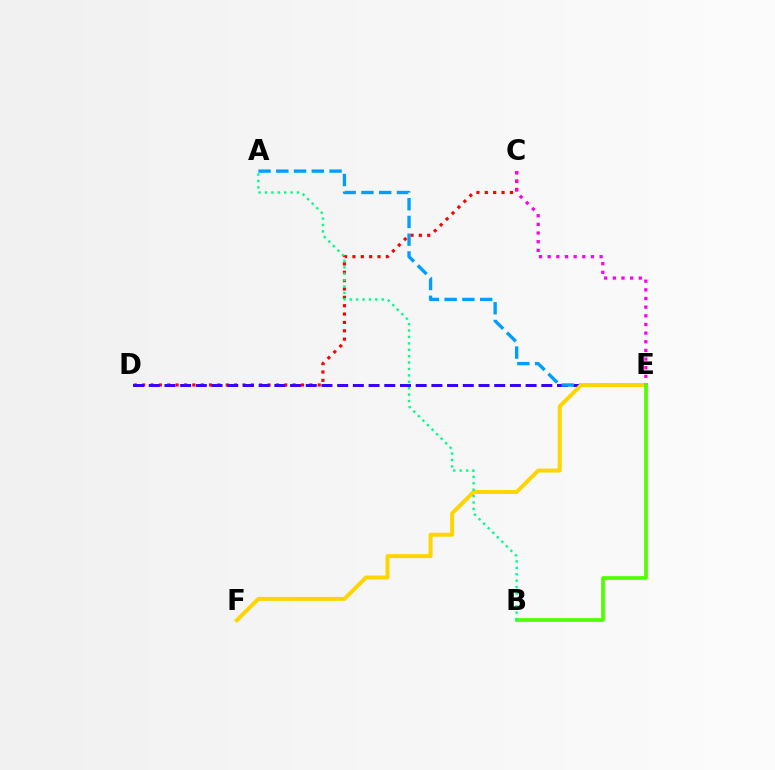{('C', 'D'): [{'color': '#ff0000', 'line_style': 'dotted', 'thickness': 2.27}], ('D', 'E'): [{'color': '#3700ff', 'line_style': 'dashed', 'thickness': 2.13}], ('A', 'E'): [{'color': '#009eff', 'line_style': 'dashed', 'thickness': 2.41}], ('E', 'F'): [{'color': '#ffd500', 'line_style': 'solid', 'thickness': 2.85}], ('C', 'E'): [{'color': '#ff00ed', 'line_style': 'dotted', 'thickness': 2.35}], ('B', 'E'): [{'color': '#4fff00', 'line_style': 'solid', 'thickness': 2.67}], ('A', 'B'): [{'color': '#00ff86', 'line_style': 'dotted', 'thickness': 1.74}]}